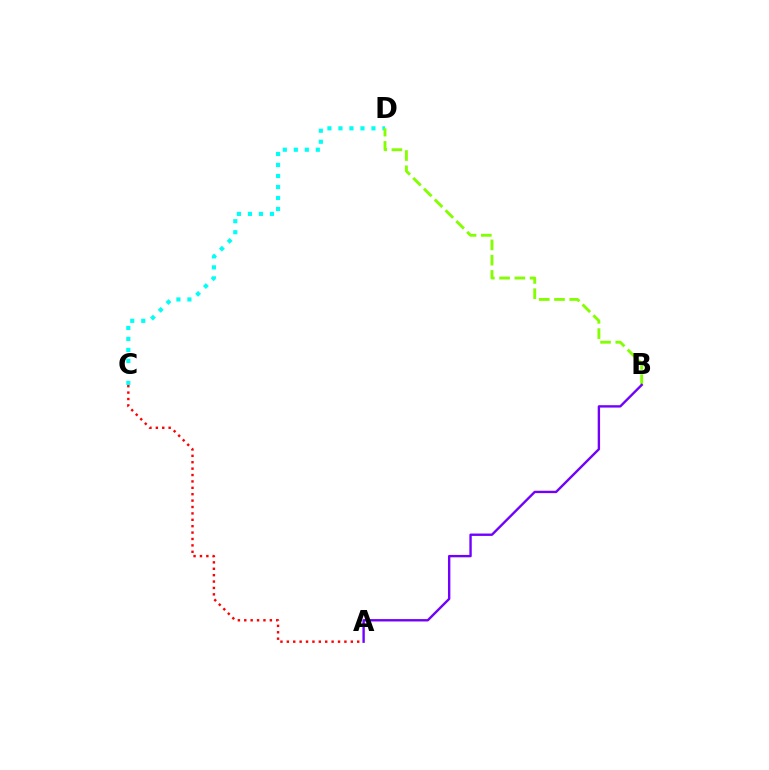{('A', 'C'): [{'color': '#ff0000', 'line_style': 'dotted', 'thickness': 1.74}], ('C', 'D'): [{'color': '#00fff6', 'line_style': 'dotted', 'thickness': 2.99}], ('B', 'D'): [{'color': '#84ff00', 'line_style': 'dashed', 'thickness': 2.07}], ('A', 'B'): [{'color': '#7200ff', 'line_style': 'solid', 'thickness': 1.71}]}